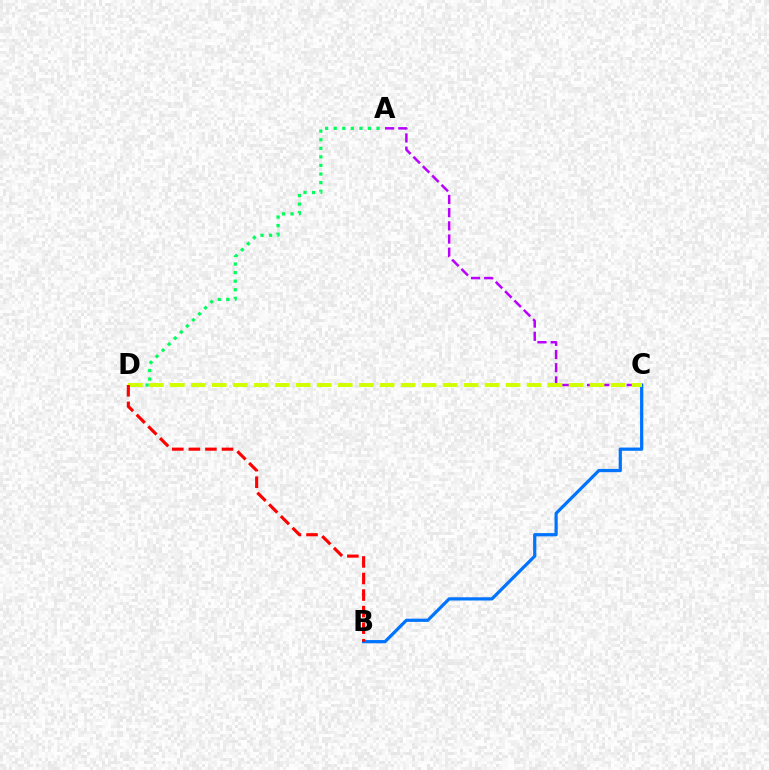{('A', 'C'): [{'color': '#b900ff', 'line_style': 'dashed', 'thickness': 1.79}], ('A', 'D'): [{'color': '#00ff5c', 'line_style': 'dotted', 'thickness': 2.33}], ('B', 'C'): [{'color': '#0074ff', 'line_style': 'solid', 'thickness': 2.32}], ('C', 'D'): [{'color': '#d1ff00', 'line_style': 'dashed', 'thickness': 2.85}], ('B', 'D'): [{'color': '#ff0000', 'line_style': 'dashed', 'thickness': 2.25}]}